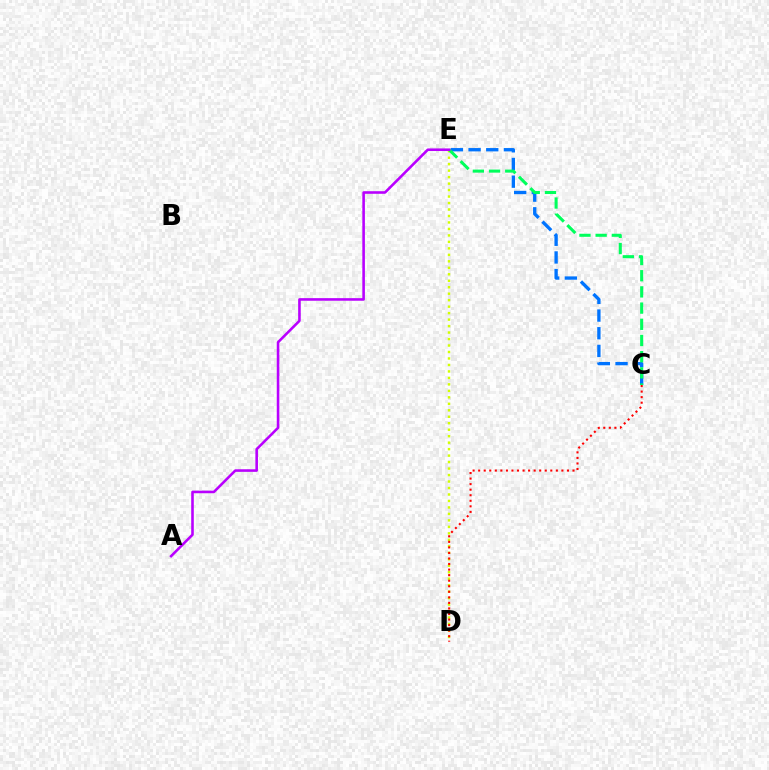{('D', 'E'): [{'color': '#d1ff00', 'line_style': 'dotted', 'thickness': 1.76}], ('C', 'E'): [{'color': '#0074ff', 'line_style': 'dashed', 'thickness': 2.4}, {'color': '#00ff5c', 'line_style': 'dashed', 'thickness': 2.2}], ('A', 'E'): [{'color': '#b900ff', 'line_style': 'solid', 'thickness': 1.86}], ('C', 'D'): [{'color': '#ff0000', 'line_style': 'dotted', 'thickness': 1.51}]}